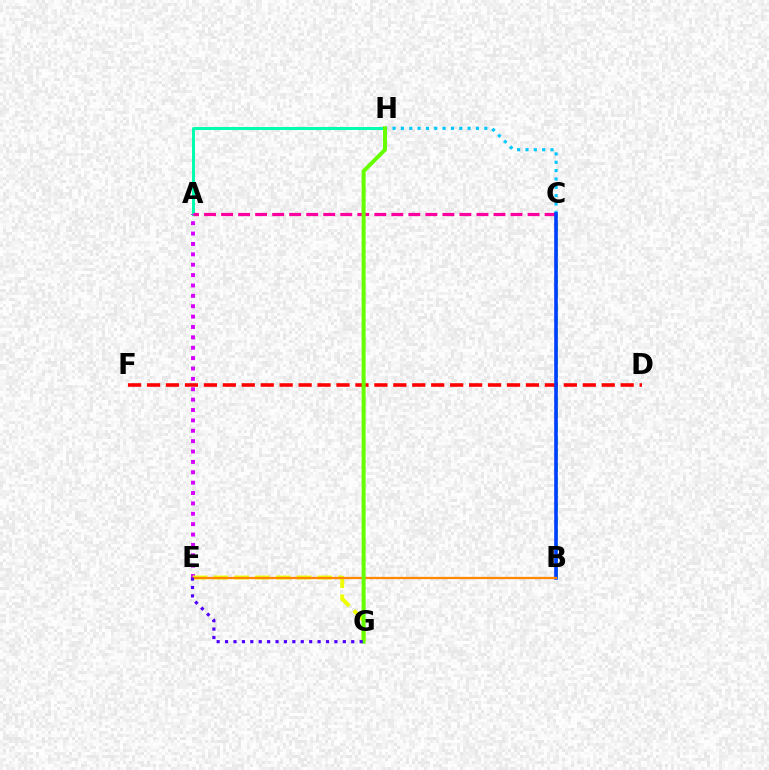{('C', 'H'): [{'color': '#00c7ff', 'line_style': 'dotted', 'thickness': 2.27}], ('A', 'H'): [{'color': '#00ffaf', 'line_style': 'solid', 'thickness': 2.14}], ('B', 'C'): [{'color': '#00ff27', 'line_style': 'dashed', 'thickness': 1.81}, {'color': '#003fff', 'line_style': 'solid', 'thickness': 2.61}], ('D', 'F'): [{'color': '#ff0000', 'line_style': 'dashed', 'thickness': 2.57}], ('A', 'C'): [{'color': '#ff00a0', 'line_style': 'dashed', 'thickness': 2.31}], ('A', 'E'): [{'color': '#d600ff', 'line_style': 'dotted', 'thickness': 2.82}], ('E', 'G'): [{'color': '#eeff00', 'line_style': 'dashed', 'thickness': 2.83}, {'color': '#4f00ff', 'line_style': 'dotted', 'thickness': 2.29}], ('B', 'E'): [{'color': '#ff8800', 'line_style': 'solid', 'thickness': 1.64}], ('G', 'H'): [{'color': '#66ff00', 'line_style': 'solid', 'thickness': 2.87}]}